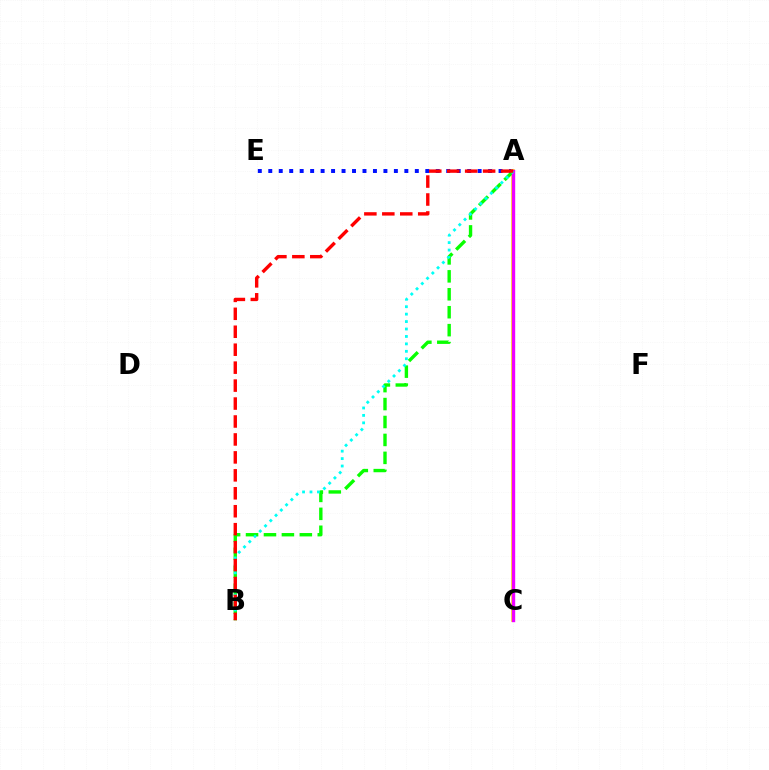{('A', 'E'): [{'color': '#0010ff', 'line_style': 'dotted', 'thickness': 2.84}], ('A', 'C'): [{'color': '#fcf500', 'line_style': 'solid', 'thickness': 2.61}, {'color': '#ee00ff', 'line_style': 'solid', 'thickness': 2.44}], ('A', 'B'): [{'color': '#08ff00', 'line_style': 'dashed', 'thickness': 2.44}, {'color': '#00fff6', 'line_style': 'dotted', 'thickness': 2.02}, {'color': '#ff0000', 'line_style': 'dashed', 'thickness': 2.44}]}